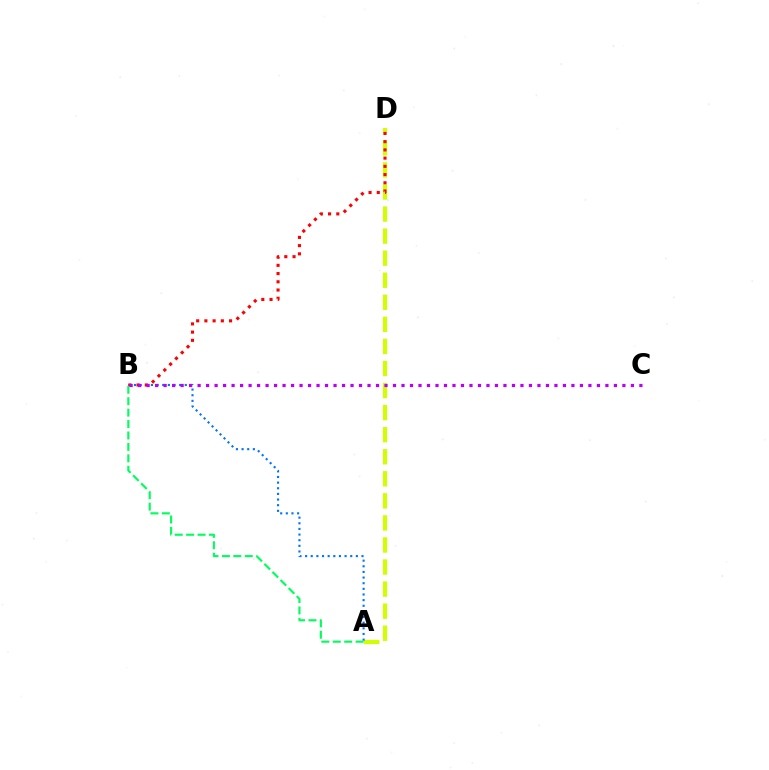{('A', 'D'): [{'color': '#d1ff00', 'line_style': 'dashed', 'thickness': 3.0}], ('A', 'B'): [{'color': '#0074ff', 'line_style': 'dotted', 'thickness': 1.53}, {'color': '#00ff5c', 'line_style': 'dashed', 'thickness': 1.55}], ('B', 'D'): [{'color': '#ff0000', 'line_style': 'dotted', 'thickness': 2.23}], ('B', 'C'): [{'color': '#b900ff', 'line_style': 'dotted', 'thickness': 2.31}]}